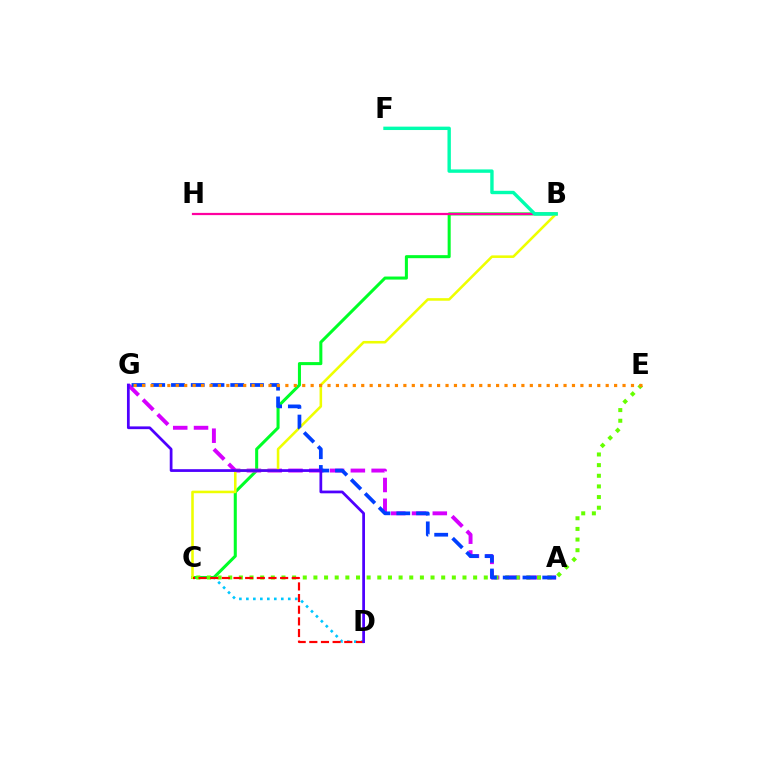{('C', 'D'): [{'color': '#00c7ff', 'line_style': 'dotted', 'thickness': 1.9}, {'color': '#ff0000', 'line_style': 'dashed', 'thickness': 1.58}], ('B', 'C'): [{'color': '#00ff27', 'line_style': 'solid', 'thickness': 2.19}, {'color': '#eeff00', 'line_style': 'solid', 'thickness': 1.85}], ('A', 'G'): [{'color': '#d600ff', 'line_style': 'dashed', 'thickness': 2.82}, {'color': '#003fff', 'line_style': 'dashed', 'thickness': 2.68}], ('C', 'E'): [{'color': '#66ff00', 'line_style': 'dotted', 'thickness': 2.89}], ('B', 'H'): [{'color': '#ff00a0', 'line_style': 'solid', 'thickness': 1.6}], ('B', 'F'): [{'color': '#00ffaf', 'line_style': 'solid', 'thickness': 2.44}], ('D', 'G'): [{'color': '#4f00ff', 'line_style': 'solid', 'thickness': 1.98}], ('E', 'G'): [{'color': '#ff8800', 'line_style': 'dotted', 'thickness': 2.29}]}